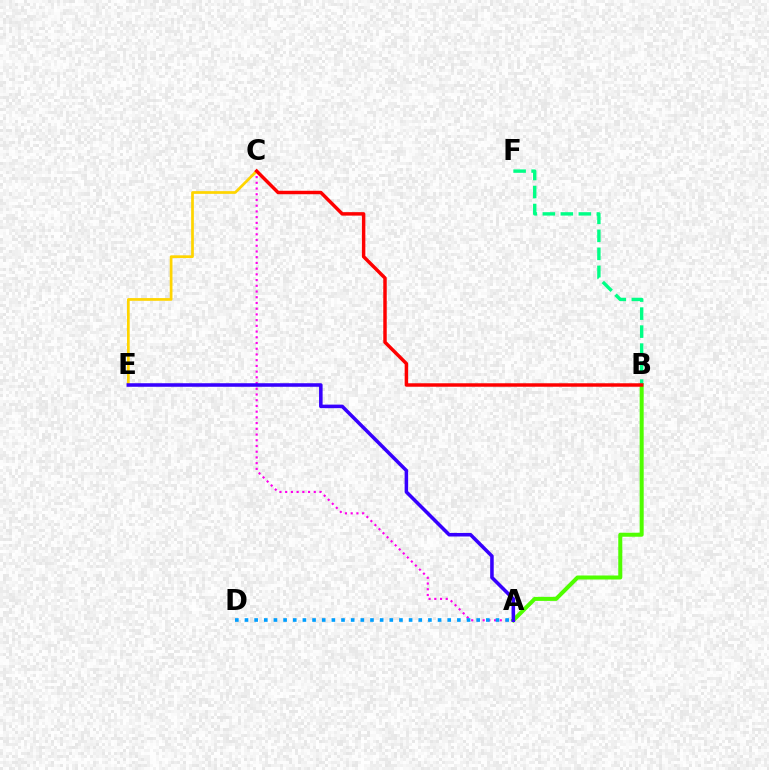{('A', 'C'): [{'color': '#ff00ed', 'line_style': 'dotted', 'thickness': 1.55}], ('A', 'D'): [{'color': '#009eff', 'line_style': 'dotted', 'thickness': 2.62}], ('A', 'B'): [{'color': '#4fff00', 'line_style': 'solid', 'thickness': 2.89}], ('C', 'E'): [{'color': '#ffd500', 'line_style': 'solid', 'thickness': 1.96}], ('B', 'F'): [{'color': '#00ff86', 'line_style': 'dashed', 'thickness': 2.45}], ('A', 'E'): [{'color': '#3700ff', 'line_style': 'solid', 'thickness': 2.55}], ('B', 'C'): [{'color': '#ff0000', 'line_style': 'solid', 'thickness': 2.49}]}